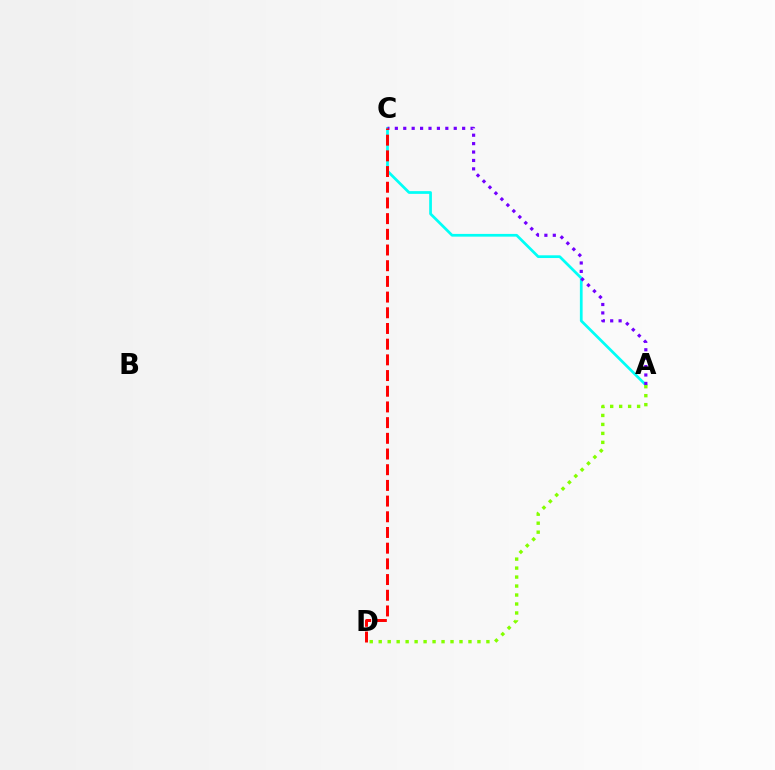{('A', 'C'): [{'color': '#00fff6', 'line_style': 'solid', 'thickness': 1.96}, {'color': '#7200ff', 'line_style': 'dotted', 'thickness': 2.29}], ('C', 'D'): [{'color': '#ff0000', 'line_style': 'dashed', 'thickness': 2.13}], ('A', 'D'): [{'color': '#84ff00', 'line_style': 'dotted', 'thickness': 2.44}]}